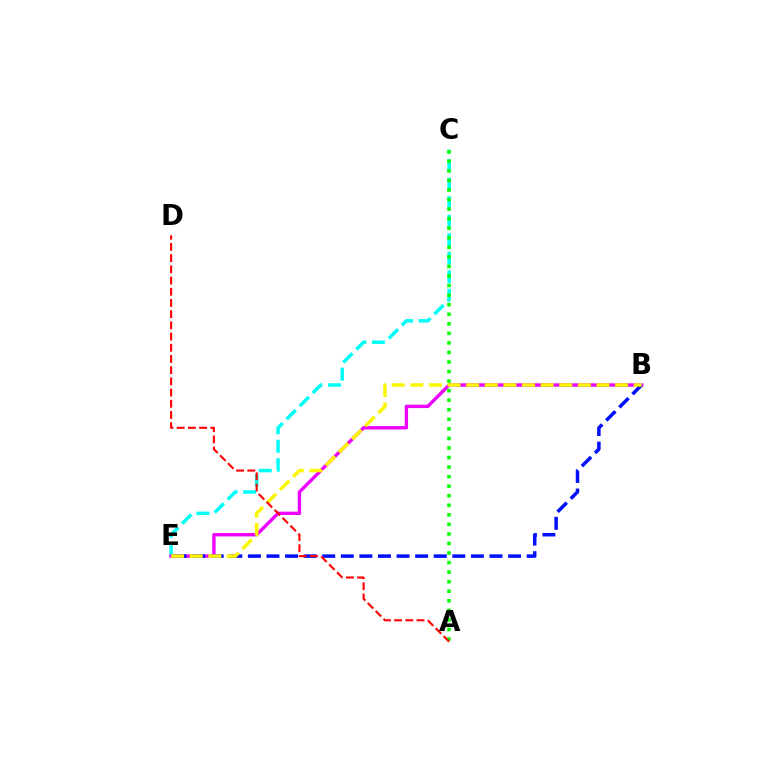{('C', 'E'): [{'color': '#00fff6', 'line_style': 'dashed', 'thickness': 2.52}], ('B', 'E'): [{'color': '#ee00ff', 'line_style': 'solid', 'thickness': 2.43}, {'color': '#0010ff', 'line_style': 'dashed', 'thickness': 2.52}, {'color': '#fcf500', 'line_style': 'dashed', 'thickness': 2.53}], ('A', 'C'): [{'color': '#08ff00', 'line_style': 'dotted', 'thickness': 2.6}], ('A', 'D'): [{'color': '#ff0000', 'line_style': 'dashed', 'thickness': 1.52}]}